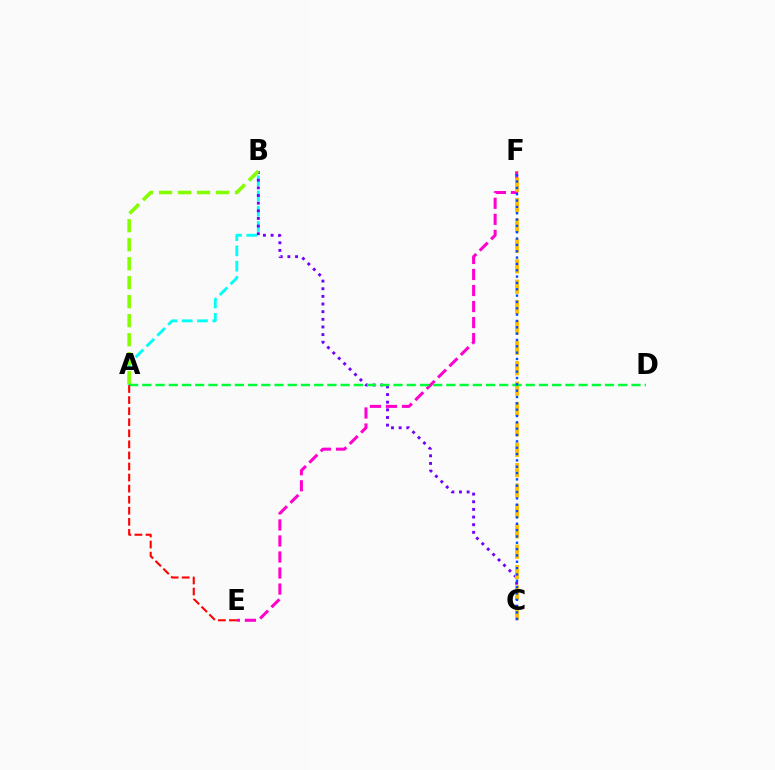{('A', 'B'): [{'color': '#00fff6', 'line_style': 'dashed', 'thickness': 2.08}, {'color': '#84ff00', 'line_style': 'dashed', 'thickness': 2.58}], ('E', 'F'): [{'color': '#ff00cf', 'line_style': 'dashed', 'thickness': 2.18}], ('B', 'C'): [{'color': '#7200ff', 'line_style': 'dotted', 'thickness': 2.08}], ('C', 'F'): [{'color': '#ffbd00', 'line_style': 'dashed', 'thickness': 2.77}, {'color': '#004bff', 'line_style': 'dotted', 'thickness': 1.72}], ('A', 'D'): [{'color': '#00ff39', 'line_style': 'dashed', 'thickness': 1.8}], ('A', 'E'): [{'color': '#ff0000', 'line_style': 'dashed', 'thickness': 1.5}]}